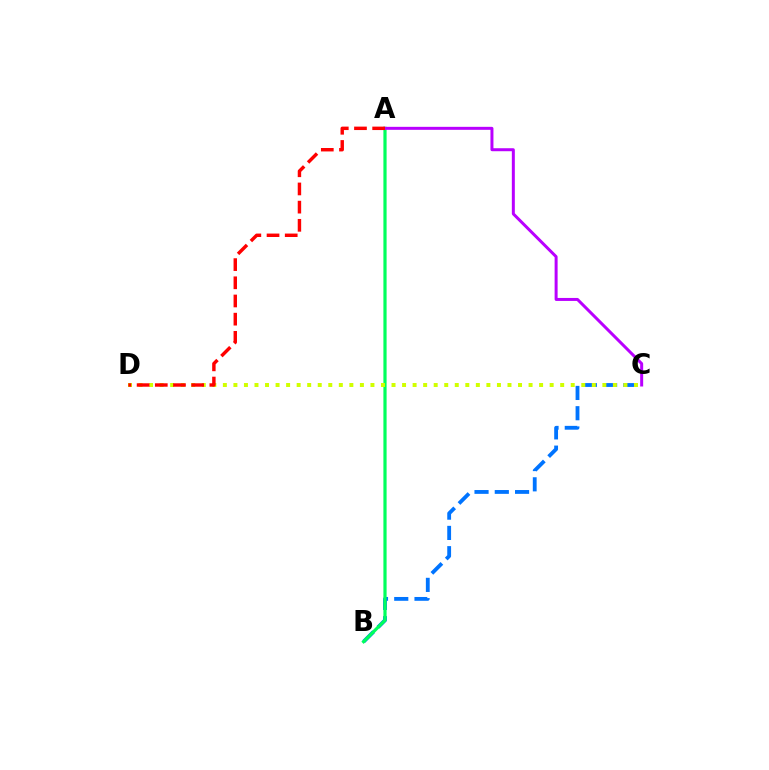{('B', 'C'): [{'color': '#0074ff', 'line_style': 'dashed', 'thickness': 2.75}], ('A', 'B'): [{'color': '#00ff5c', 'line_style': 'solid', 'thickness': 2.3}], ('A', 'C'): [{'color': '#b900ff', 'line_style': 'solid', 'thickness': 2.15}], ('C', 'D'): [{'color': '#d1ff00', 'line_style': 'dotted', 'thickness': 2.86}], ('A', 'D'): [{'color': '#ff0000', 'line_style': 'dashed', 'thickness': 2.47}]}